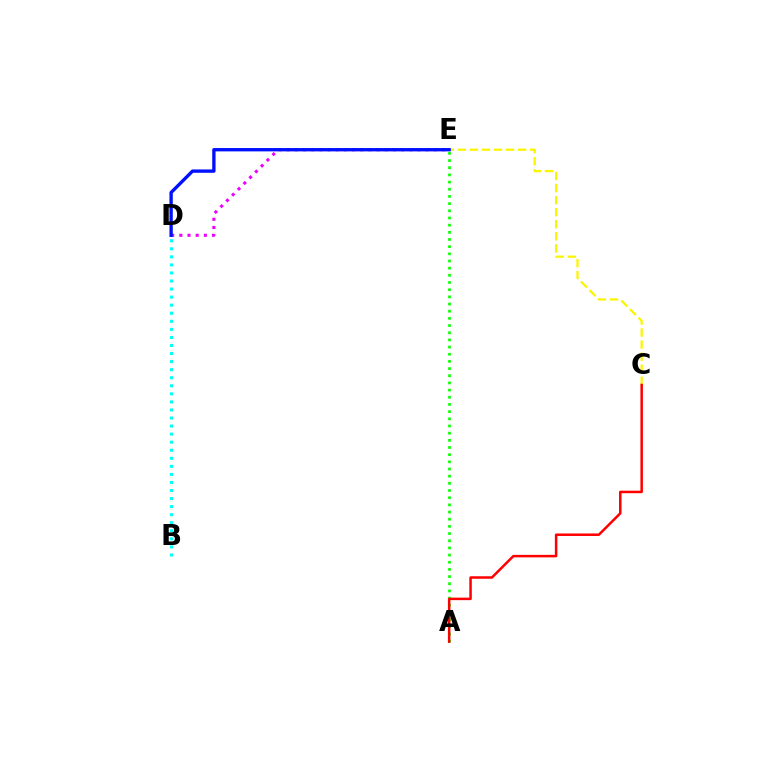{('B', 'D'): [{'color': '#00fff6', 'line_style': 'dotted', 'thickness': 2.19}], ('A', 'E'): [{'color': '#08ff00', 'line_style': 'dotted', 'thickness': 1.95}], ('C', 'E'): [{'color': '#fcf500', 'line_style': 'dashed', 'thickness': 1.64}], ('D', 'E'): [{'color': '#ee00ff', 'line_style': 'dotted', 'thickness': 2.22}, {'color': '#0010ff', 'line_style': 'solid', 'thickness': 2.41}], ('A', 'C'): [{'color': '#ff0000', 'line_style': 'solid', 'thickness': 1.81}]}